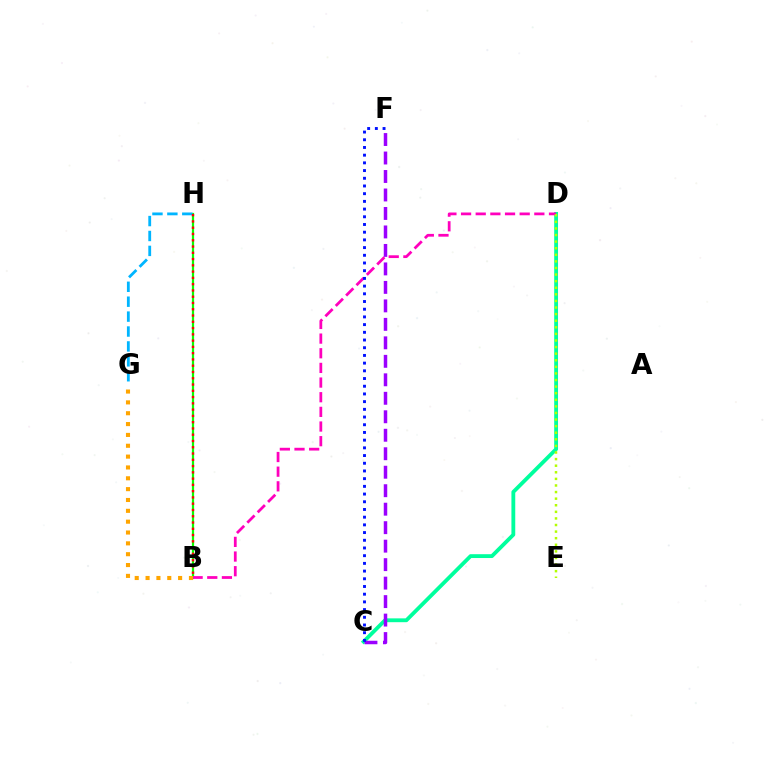{('B', 'H'): [{'color': '#08ff00', 'line_style': 'solid', 'thickness': 1.61}, {'color': '#ff0000', 'line_style': 'dotted', 'thickness': 1.7}], ('G', 'H'): [{'color': '#00b5ff', 'line_style': 'dashed', 'thickness': 2.03}], ('C', 'D'): [{'color': '#00ff9d', 'line_style': 'solid', 'thickness': 2.76}], ('B', 'D'): [{'color': '#ff00bd', 'line_style': 'dashed', 'thickness': 1.99}], ('D', 'E'): [{'color': '#b3ff00', 'line_style': 'dotted', 'thickness': 1.79}], ('B', 'G'): [{'color': '#ffa500', 'line_style': 'dotted', 'thickness': 2.95}], ('C', 'F'): [{'color': '#9b00ff', 'line_style': 'dashed', 'thickness': 2.51}, {'color': '#0010ff', 'line_style': 'dotted', 'thickness': 2.09}]}